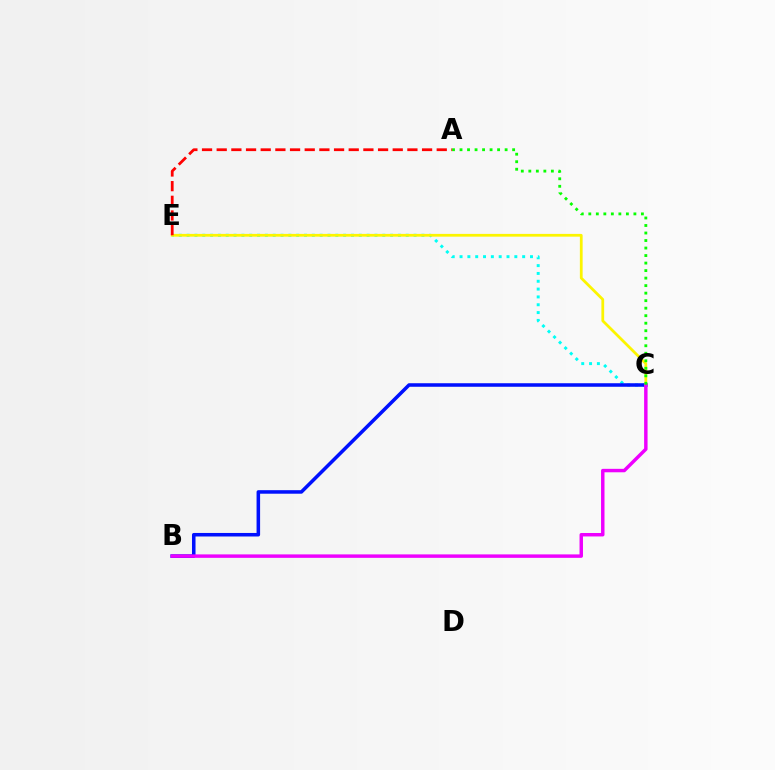{('C', 'E'): [{'color': '#00fff6', 'line_style': 'dotted', 'thickness': 2.13}, {'color': '#fcf500', 'line_style': 'solid', 'thickness': 1.99}], ('B', 'C'): [{'color': '#0010ff', 'line_style': 'solid', 'thickness': 2.54}, {'color': '#ee00ff', 'line_style': 'solid', 'thickness': 2.48}], ('A', 'C'): [{'color': '#08ff00', 'line_style': 'dotted', 'thickness': 2.04}], ('A', 'E'): [{'color': '#ff0000', 'line_style': 'dashed', 'thickness': 1.99}]}